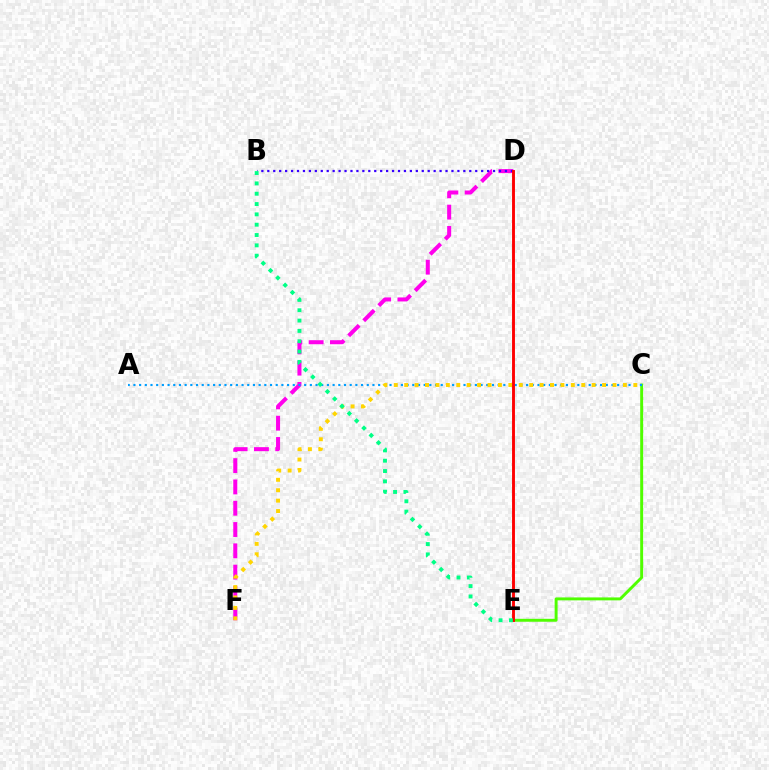{('D', 'F'): [{'color': '#ff00ed', 'line_style': 'dashed', 'thickness': 2.89}], ('C', 'E'): [{'color': '#4fff00', 'line_style': 'solid', 'thickness': 2.11}], ('B', 'D'): [{'color': '#3700ff', 'line_style': 'dotted', 'thickness': 1.61}], ('A', 'C'): [{'color': '#009eff', 'line_style': 'dotted', 'thickness': 1.55}], ('C', 'F'): [{'color': '#ffd500', 'line_style': 'dotted', 'thickness': 2.83}], ('D', 'E'): [{'color': '#ff0000', 'line_style': 'solid', 'thickness': 2.08}], ('B', 'E'): [{'color': '#00ff86', 'line_style': 'dotted', 'thickness': 2.81}]}